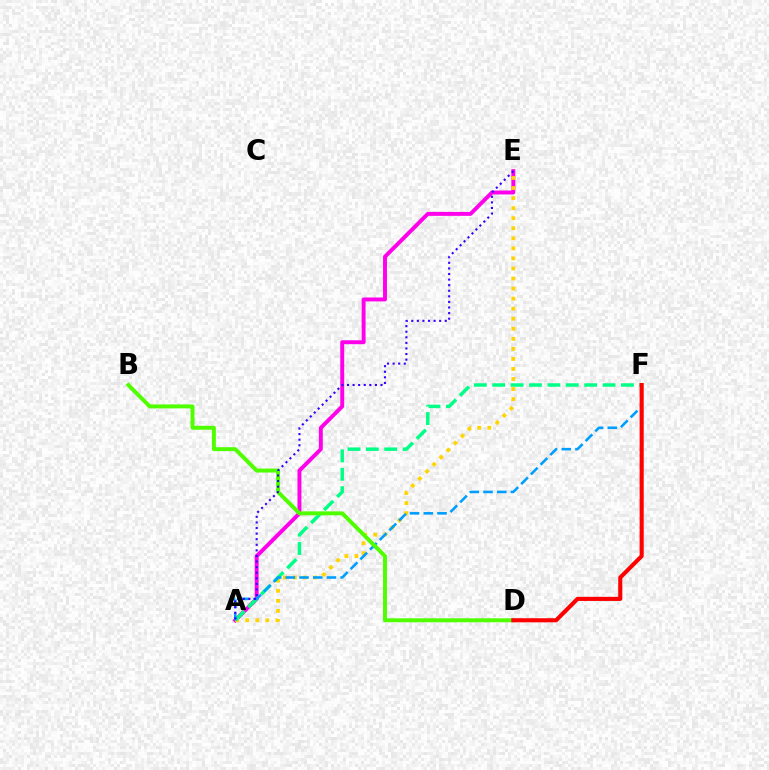{('A', 'E'): [{'color': '#ff00ed', 'line_style': 'solid', 'thickness': 2.82}, {'color': '#ffd500', 'line_style': 'dotted', 'thickness': 2.73}, {'color': '#3700ff', 'line_style': 'dotted', 'thickness': 1.52}], ('A', 'F'): [{'color': '#00ff86', 'line_style': 'dashed', 'thickness': 2.5}, {'color': '#009eff', 'line_style': 'dashed', 'thickness': 1.86}], ('B', 'D'): [{'color': '#4fff00', 'line_style': 'solid', 'thickness': 2.84}], ('D', 'F'): [{'color': '#ff0000', 'line_style': 'solid', 'thickness': 2.95}]}